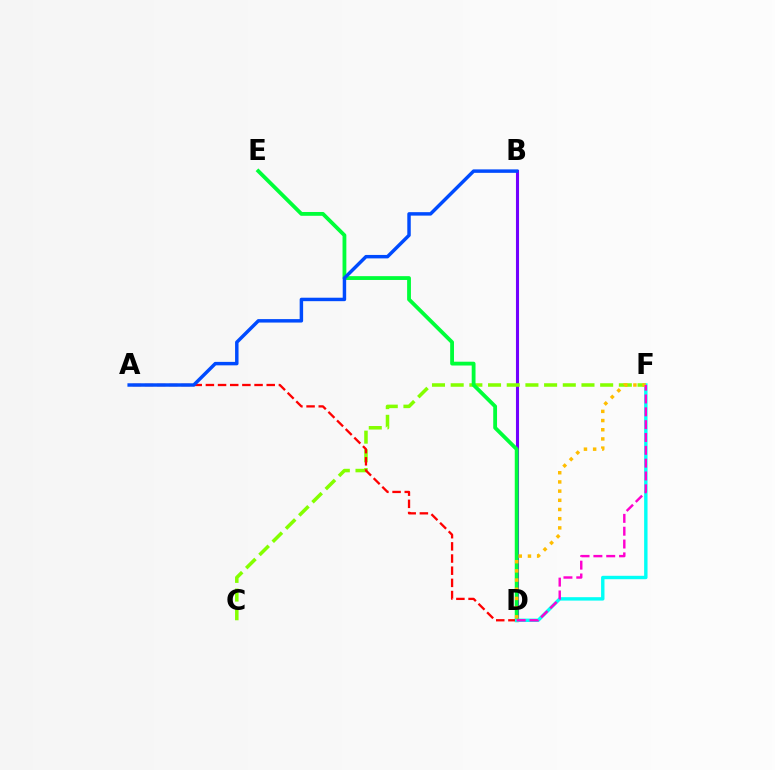{('B', 'D'): [{'color': '#7200ff', 'line_style': 'solid', 'thickness': 2.22}], ('C', 'F'): [{'color': '#84ff00', 'line_style': 'dashed', 'thickness': 2.54}], ('D', 'E'): [{'color': '#00ff39', 'line_style': 'solid', 'thickness': 2.75}], ('A', 'D'): [{'color': '#ff0000', 'line_style': 'dashed', 'thickness': 1.65}], ('A', 'B'): [{'color': '#004bff', 'line_style': 'solid', 'thickness': 2.49}], ('D', 'F'): [{'color': '#00fff6', 'line_style': 'solid', 'thickness': 2.45}, {'color': '#ffbd00', 'line_style': 'dotted', 'thickness': 2.5}, {'color': '#ff00cf', 'line_style': 'dashed', 'thickness': 1.74}]}